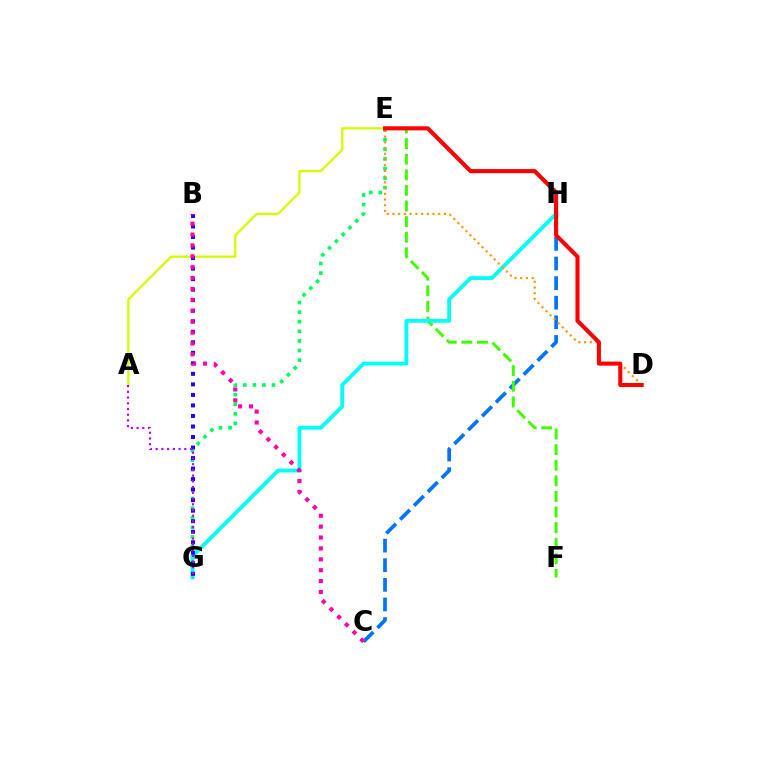{('C', 'H'): [{'color': '#0074ff', 'line_style': 'dashed', 'thickness': 2.66}], ('E', 'G'): [{'color': '#00ff5c', 'line_style': 'dotted', 'thickness': 2.6}], ('A', 'E'): [{'color': '#d1ff00', 'line_style': 'solid', 'thickness': 1.67}], ('E', 'F'): [{'color': '#3dff00', 'line_style': 'dashed', 'thickness': 2.12}], ('G', 'H'): [{'color': '#00fff6', 'line_style': 'solid', 'thickness': 2.75}], ('B', 'G'): [{'color': '#2500ff', 'line_style': 'dotted', 'thickness': 2.86}], ('D', 'E'): [{'color': '#ff9400', 'line_style': 'dotted', 'thickness': 1.55}, {'color': '#ff0000', 'line_style': 'solid', 'thickness': 2.93}], ('B', 'C'): [{'color': '#ff00ac', 'line_style': 'dotted', 'thickness': 2.96}], ('A', 'G'): [{'color': '#b900ff', 'line_style': 'dotted', 'thickness': 1.56}]}